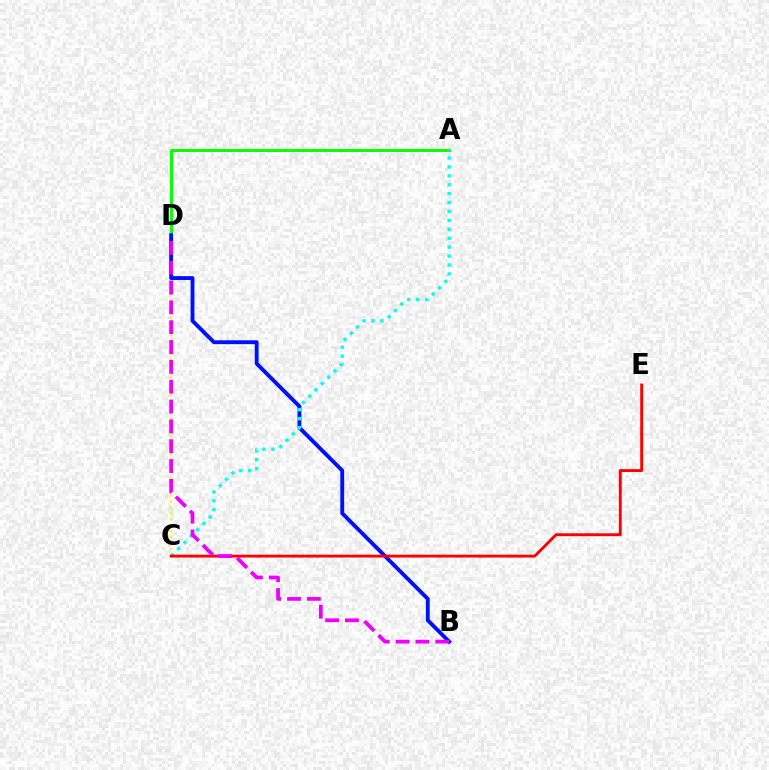{('A', 'D'): [{'color': '#08ff00', 'line_style': 'solid', 'thickness': 2.13}], ('C', 'D'): [{'color': '#fcf500', 'line_style': 'dotted', 'thickness': 1.61}], ('B', 'D'): [{'color': '#0010ff', 'line_style': 'solid', 'thickness': 2.78}, {'color': '#ee00ff', 'line_style': 'dashed', 'thickness': 2.69}], ('A', 'C'): [{'color': '#00fff6', 'line_style': 'dotted', 'thickness': 2.42}], ('C', 'E'): [{'color': '#ff0000', 'line_style': 'solid', 'thickness': 2.06}]}